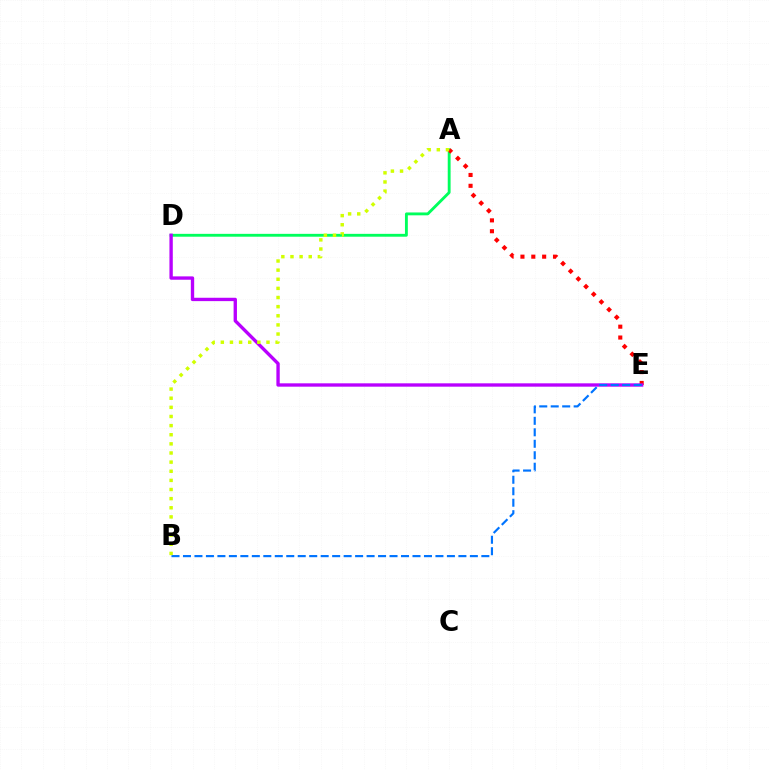{('A', 'D'): [{'color': '#00ff5c', 'line_style': 'solid', 'thickness': 2.06}], ('A', 'E'): [{'color': '#ff0000', 'line_style': 'dotted', 'thickness': 2.95}], ('D', 'E'): [{'color': '#b900ff', 'line_style': 'solid', 'thickness': 2.41}], ('B', 'E'): [{'color': '#0074ff', 'line_style': 'dashed', 'thickness': 1.56}], ('A', 'B'): [{'color': '#d1ff00', 'line_style': 'dotted', 'thickness': 2.48}]}